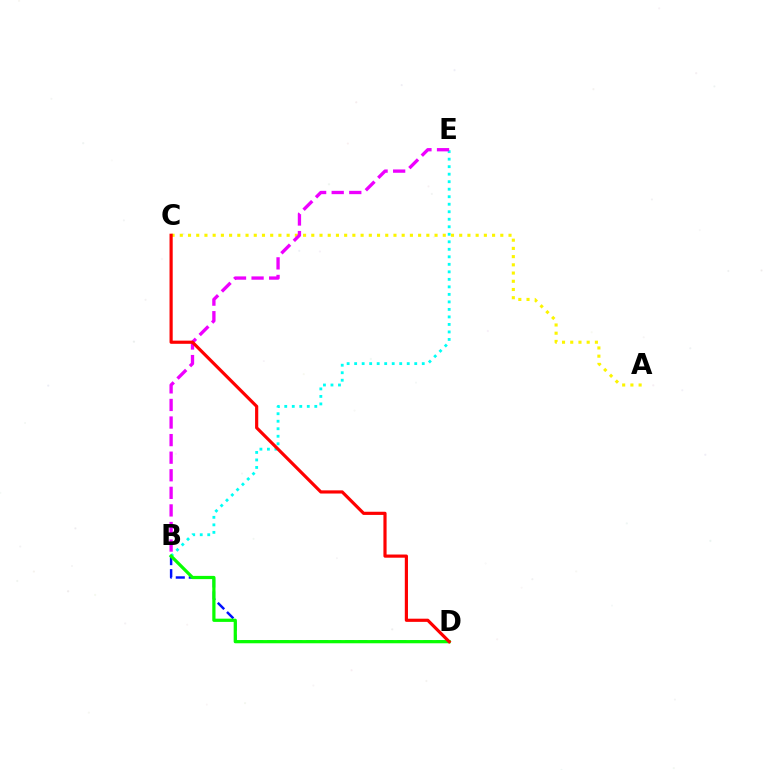{('B', 'E'): [{'color': '#00fff6', 'line_style': 'dotted', 'thickness': 2.04}, {'color': '#ee00ff', 'line_style': 'dashed', 'thickness': 2.39}], ('A', 'C'): [{'color': '#fcf500', 'line_style': 'dotted', 'thickness': 2.23}], ('B', 'D'): [{'color': '#0010ff', 'line_style': 'dashed', 'thickness': 1.77}, {'color': '#08ff00', 'line_style': 'solid', 'thickness': 2.33}], ('C', 'D'): [{'color': '#ff0000', 'line_style': 'solid', 'thickness': 2.28}]}